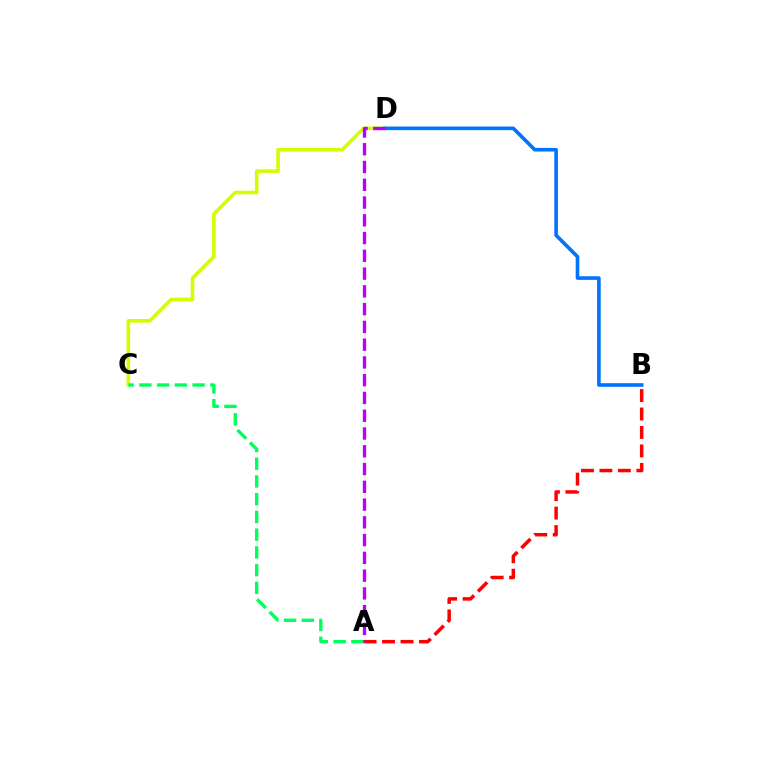{('A', 'B'): [{'color': '#ff0000', 'line_style': 'dashed', 'thickness': 2.51}], ('C', 'D'): [{'color': '#d1ff00', 'line_style': 'solid', 'thickness': 2.59}], ('A', 'C'): [{'color': '#00ff5c', 'line_style': 'dashed', 'thickness': 2.41}], ('B', 'D'): [{'color': '#0074ff', 'line_style': 'solid', 'thickness': 2.6}], ('A', 'D'): [{'color': '#b900ff', 'line_style': 'dashed', 'thickness': 2.41}]}